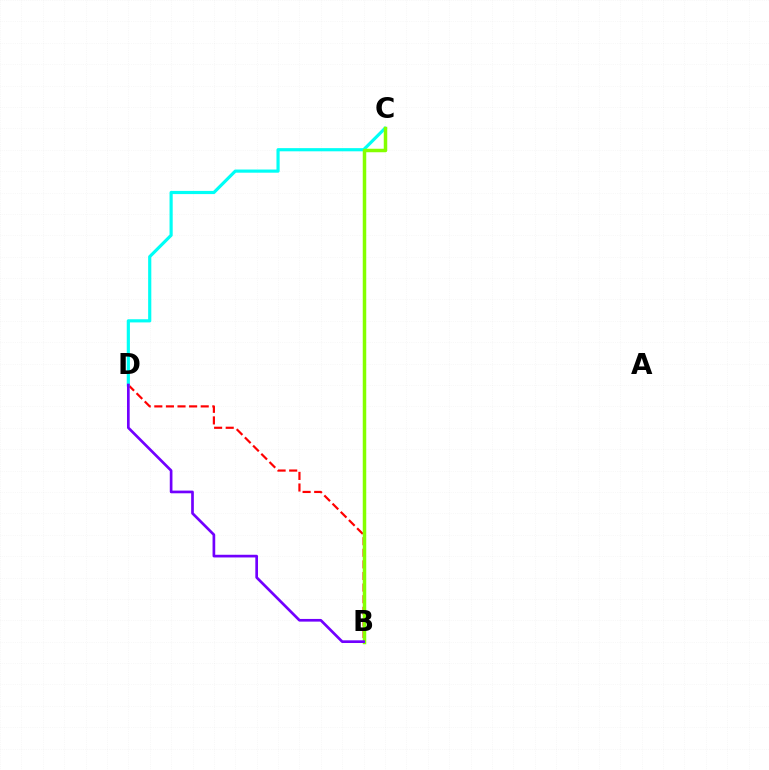{('B', 'D'): [{'color': '#ff0000', 'line_style': 'dashed', 'thickness': 1.58}, {'color': '#7200ff', 'line_style': 'solid', 'thickness': 1.93}], ('C', 'D'): [{'color': '#00fff6', 'line_style': 'solid', 'thickness': 2.28}], ('B', 'C'): [{'color': '#84ff00', 'line_style': 'solid', 'thickness': 2.51}]}